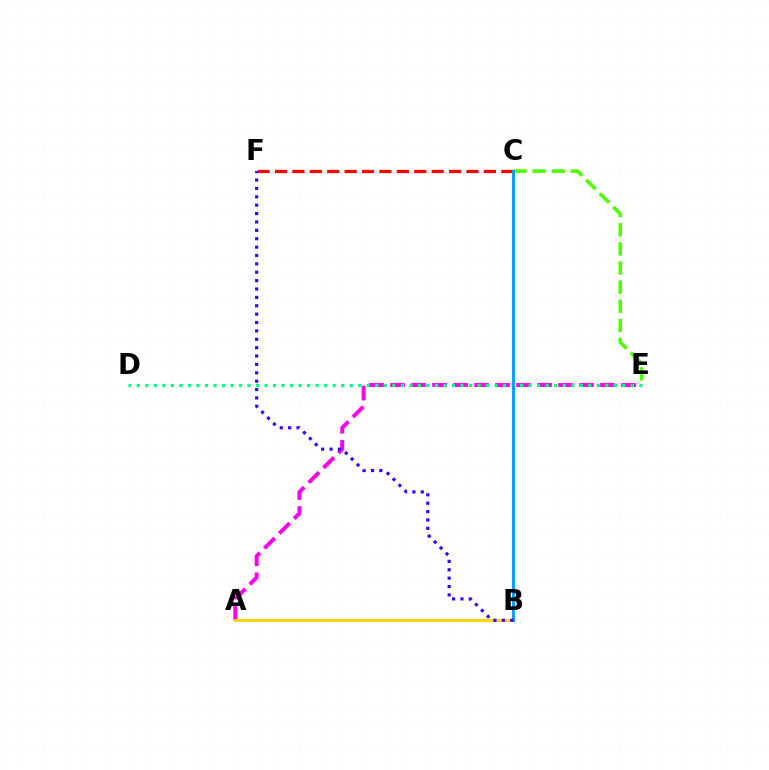{('C', 'F'): [{'color': '#ff0000', 'line_style': 'dashed', 'thickness': 2.36}], ('A', 'E'): [{'color': '#ff00ed', 'line_style': 'dashed', 'thickness': 2.85}], ('D', 'E'): [{'color': '#00ff86', 'line_style': 'dotted', 'thickness': 2.31}], ('C', 'E'): [{'color': '#4fff00', 'line_style': 'dashed', 'thickness': 2.6}], ('A', 'B'): [{'color': '#ffd500', 'line_style': 'solid', 'thickness': 2.05}], ('B', 'C'): [{'color': '#009eff', 'line_style': 'solid', 'thickness': 2.11}], ('B', 'F'): [{'color': '#3700ff', 'line_style': 'dotted', 'thickness': 2.28}]}